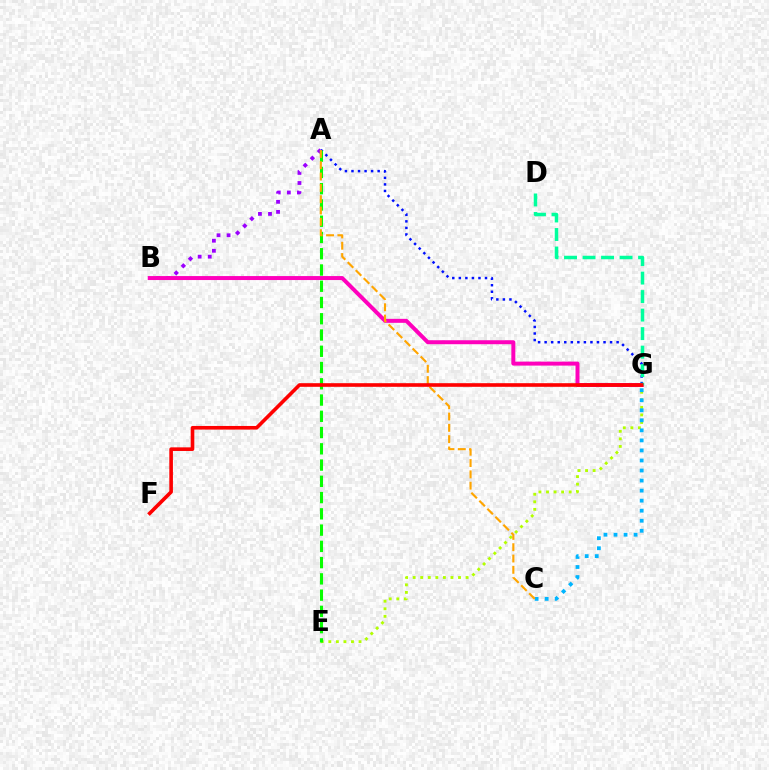{('E', 'G'): [{'color': '#b3ff00', 'line_style': 'dotted', 'thickness': 2.05}], ('A', 'B'): [{'color': '#9b00ff', 'line_style': 'dotted', 'thickness': 2.73}], ('A', 'G'): [{'color': '#0010ff', 'line_style': 'dotted', 'thickness': 1.78}], ('C', 'G'): [{'color': '#00b5ff', 'line_style': 'dotted', 'thickness': 2.73}], ('B', 'G'): [{'color': '#ff00bd', 'line_style': 'solid', 'thickness': 2.86}], ('A', 'E'): [{'color': '#08ff00', 'line_style': 'dashed', 'thickness': 2.21}], ('A', 'C'): [{'color': '#ffa500', 'line_style': 'dashed', 'thickness': 1.54}], ('D', 'G'): [{'color': '#00ff9d', 'line_style': 'dashed', 'thickness': 2.51}], ('F', 'G'): [{'color': '#ff0000', 'line_style': 'solid', 'thickness': 2.61}]}